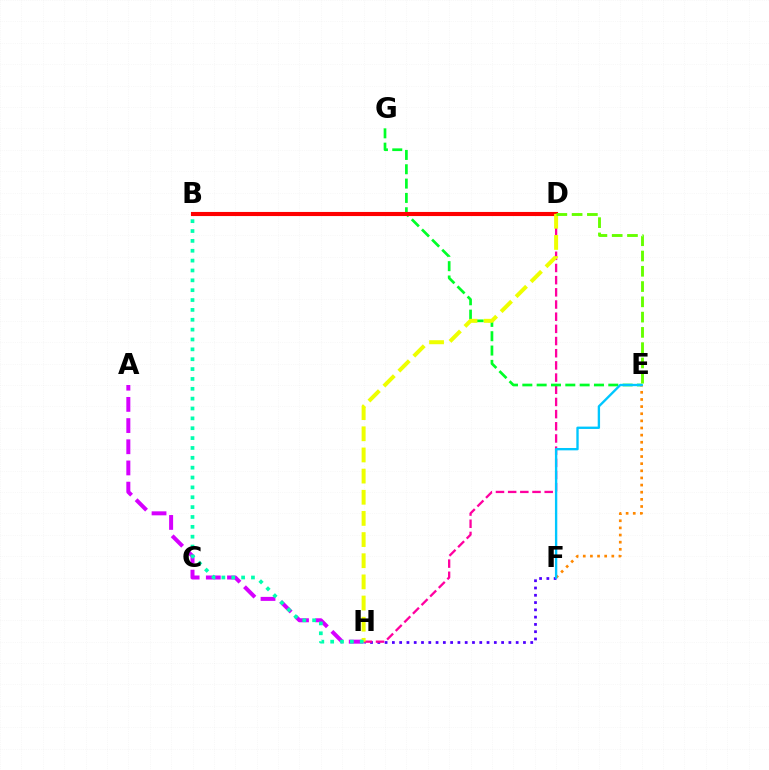{('B', 'D'): [{'color': '#003fff', 'line_style': 'dotted', 'thickness': 2.83}, {'color': '#ff0000', 'line_style': 'solid', 'thickness': 2.96}], ('F', 'H'): [{'color': '#4f00ff', 'line_style': 'dotted', 'thickness': 1.98}], ('D', 'H'): [{'color': '#ff00a0', 'line_style': 'dashed', 'thickness': 1.65}, {'color': '#eeff00', 'line_style': 'dashed', 'thickness': 2.87}], ('E', 'G'): [{'color': '#00ff27', 'line_style': 'dashed', 'thickness': 1.95}], ('A', 'H'): [{'color': '#d600ff', 'line_style': 'dashed', 'thickness': 2.88}], ('E', 'F'): [{'color': '#ff8800', 'line_style': 'dotted', 'thickness': 1.94}, {'color': '#00c7ff', 'line_style': 'solid', 'thickness': 1.69}], ('D', 'E'): [{'color': '#66ff00', 'line_style': 'dashed', 'thickness': 2.07}], ('B', 'H'): [{'color': '#00ffaf', 'line_style': 'dotted', 'thickness': 2.68}]}